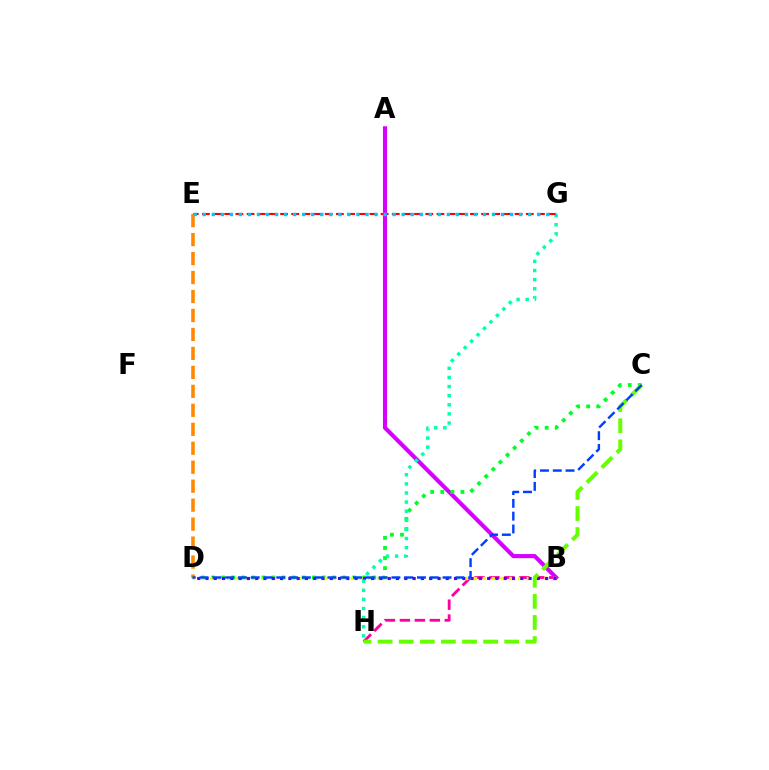{('B', 'H'): [{'color': '#ff00a0', 'line_style': 'dashed', 'thickness': 2.03}], ('A', 'B'): [{'color': '#d600ff', 'line_style': 'solid', 'thickness': 2.96}], ('C', 'D'): [{'color': '#00ff27', 'line_style': 'dotted', 'thickness': 2.74}, {'color': '#003fff', 'line_style': 'dashed', 'thickness': 1.74}], ('B', 'D'): [{'color': '#eeff00', 'line_style': 'dotted', 'thickness': 2.39}, {'color': '#4f00ff', 'line_style': 'dotted', 'thickness': 2.25}], ('C', 'H'): [{'color': '#66ff00', 'line_style': 'dashed', 'thickness': 2.87}], ('G', 'H'): [{'color': '#00ffaf', 'line_style': 'dotted', 'thickness': 2.48}], ('E', 'G'): [{'color': '#ff0000', 'line_style': 'dashed', 'thickness': 1.52}, {'color': '#00c7ff', 'line_style': 'dotted', 'thickness': 2.46}], ('D', 'E'): [{'color': '#ff8800', 'line_style': 'dashed', 'thickness': 2.58}]}